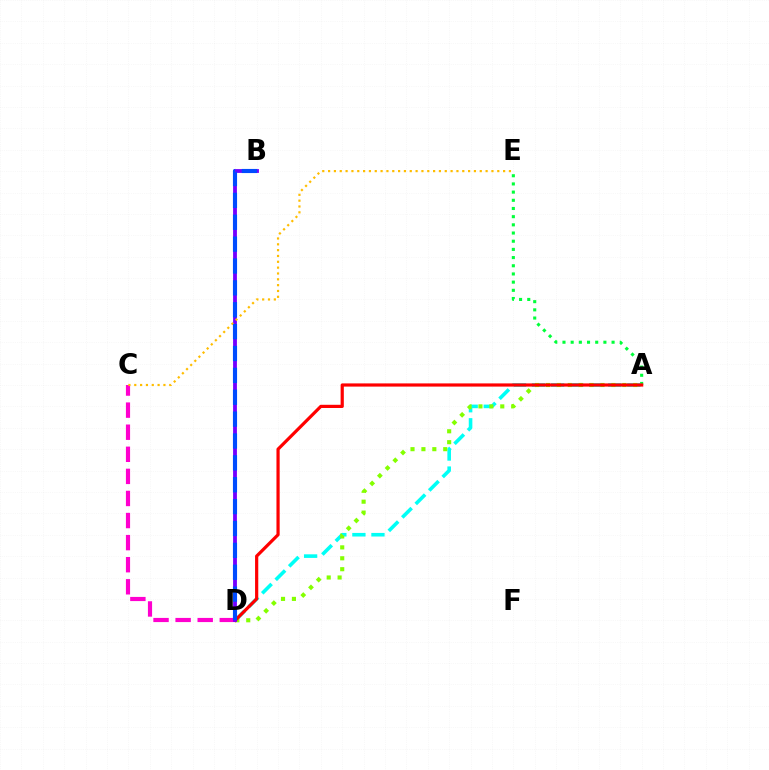{('A', 'E'): [{'color': '#00ff39', 'line_style': 'dotted', 'thickness': 2.22}], ('C', 'D'): [{'color': '#ff00cf', 'line_style': 'dashed', 'thickness': 3.0}], ('A', 'D'): [{'color': '#00fff6', 'line_style': 'dashed', 'thickness': 2.59}, {'color': '#84ff00', 'line_style': 'dotted', 'thickness': 2.96}, {'color': '#ff0000', 'line_style': 'solid', 'thickness': 2.3}], ('B', 'D'): [{'color': '#7200ff', 'line_style': 'solid', 'thickness': 2.75}, {'color': '#004bff', 'line_style': 'dashed', 'thickness': 2.97}], ('C', 'E'): [{'color': '#ffbd00', 'line_style': 'dotted', 'thickness': 1.59}]}